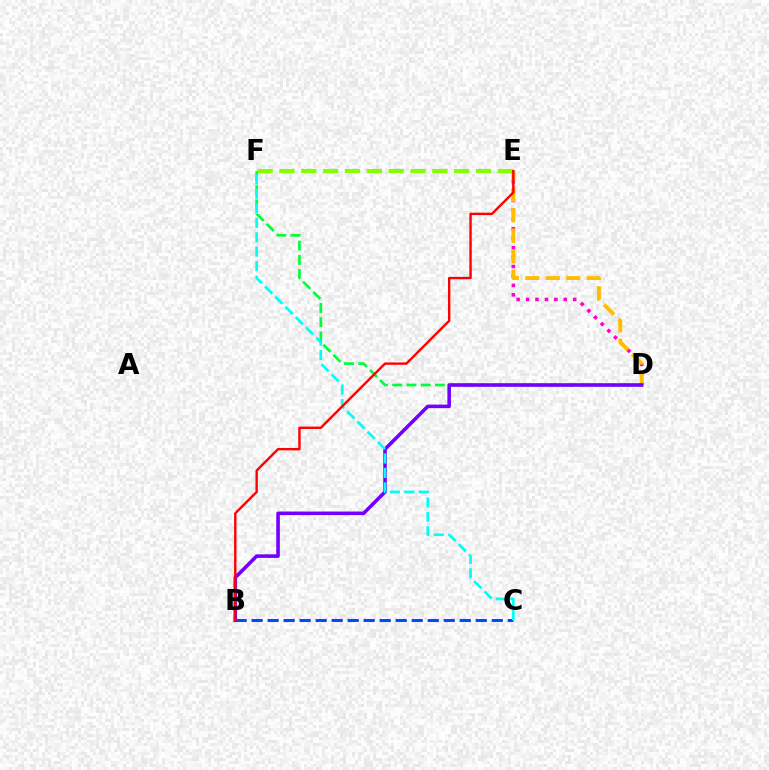{('D', 'E'): [{'color': '#ff00cf', 'line_style': 'dotted', 'thickness': 2.56}, {'color': '#ffbd00', 'line_style': 'dashed', 'thickness': 2.78}], ('D', 'F'): [{'color': '#00ff39', 'line_style': 'dashed', 'thickness': 1.94}], ('B', 'C'): [{'color': '#004bff', 'line_style': 'dashed', 'thickness': 2.18}], ('B', 'D'): [{'color': '#7200ff', 'line_style': 'solid', 'thickness': 2.58}], ('C', 'F'): [{'color': '#00fff6', 'line_style': 'dashed', 'thickness': 1.96}], ('E', 'F'): [{'color': '#84ff00', 'line_style': 'dashed', 'thickness': 2.97}], ('B', 'E'): [{'color': '#ff0000', 'line_style': 'solid', 'thickness': 1.72}]}